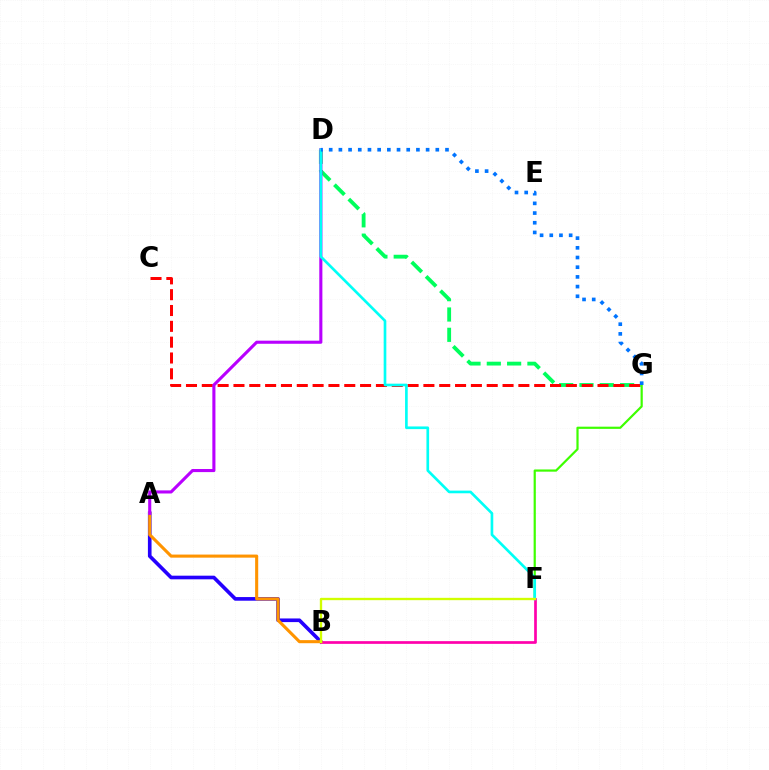{('A', 'B'): [{'color': '#2500ff', 'line_style': 'solid', 'thickness': 2.62}, {'color': '#ff9400', 'line_style': 'solid', 'thickness': 2.22}], ('D', 'G'): [{'color': '#00ff5c', 'line_style': 'dashed', 'thickness': 2.76}, {'color': '#0074ff', 'line_style': 'dotted', 'thickness': 2.63}], ('C', 'G'): [{'color': '#ff0000', 'line_style': 'dashed', 'thickness': 2.15}], ('B', 'F'): [{'color': '#ff00ac', 'line_style': 'solid', 'thickness': 1.95}, {'color': '#d1ff00', 'line_style': 'solid', 'thickness': 1.69}], ('F', 'G'): [{'color': '#3dff00', 'line_style': 'solid', 'thickness': 1.58}], ('A', 'D'): [{'color': '#b900ff', 'line_style': 'solid', 'thickness': 2.23}], ('D', 'F'): [{'color': '#00fff6', 'line_style': 'solid', 'thickness': 1.92}]}